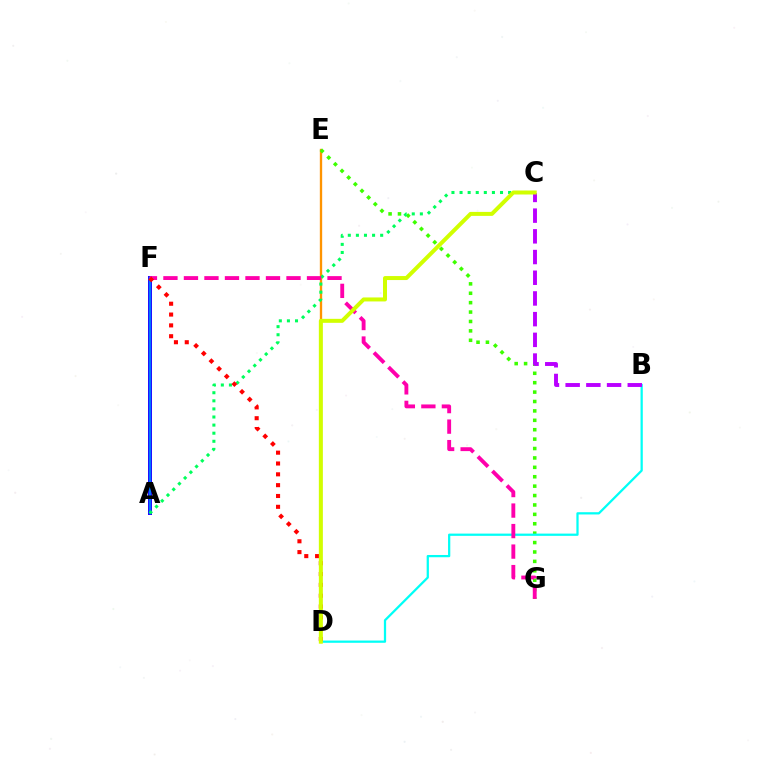{('D', 'E'): [{'color': '#ff9400', 'line_style': 'solid', 'thickness': 1.68}], ('A', 'F'): [{'color': '#2500ff', 'line_style': 'solid', 'thickness': 2.87}, {'color': '#0074ff', 'line_style': 'solid', 'thickness': 1.64}], ('E', 'G'): [{'color': '#3dff00', 'line_style': 'dotted', 'thickness': 2.56}], ('B', 'D'): [{'color': '#00fff6', 'line_style': 'solid', 'thickness': 1.62}], ('A', 'C'): [{'color': '#00ff5c', 'line_style': 'dotted', 'thickness': 2.2}], ('F', 'G'): [{'color': '#ff00ac', 'line_style': 'dashed', 'thickness': 2.79}], ('B', 'C'): [{'color': '#b900ff', 'line_style': 'dashed', 'thickness': 2.81}], ('D', 'F'): [{'color': '#ff0000', 'line_style': 'dotted', 'thickness': 2.94}], ('C', 'D'): [{'color': '#d1ff00', 'line_style': 'solid', 'thickness': 2.87}]}